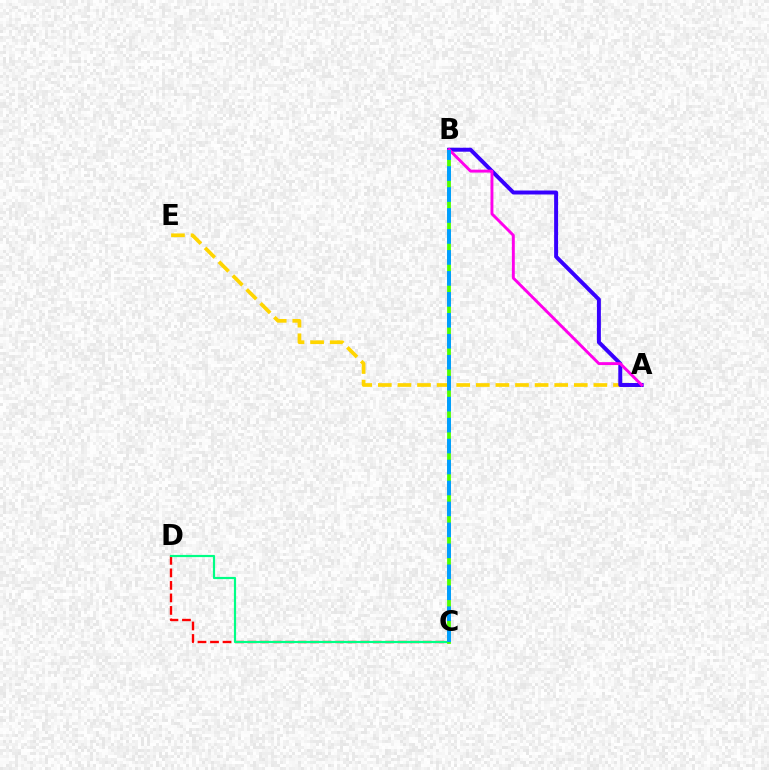{('C', 'D'): [{'color': '#ff0000', 'line_style': 'dashed', 'thickness': 1.7}, {'color': '#00ff86', 'line_style': 'solid', 'thickness': 1.57}], ('A', 'E'): [{'color': '#ffd500', 'line_style': 'dashed', 'thickness': 2.66}], ('B', 'C'): [{'color': '#4fff00', 'line_style': 'solid', 'thickness': 2.74}, {'color': '#009eff', 'line_style': 'dashed', 'thickness': 2.85}], ('A', 'B'): [{'color': '#3700ff', 'line_style': 'solid', 'thickness': 2.85}, {'color': '#ff00ed', 'line_style': 'solid', 'thickness': 2.09}]}